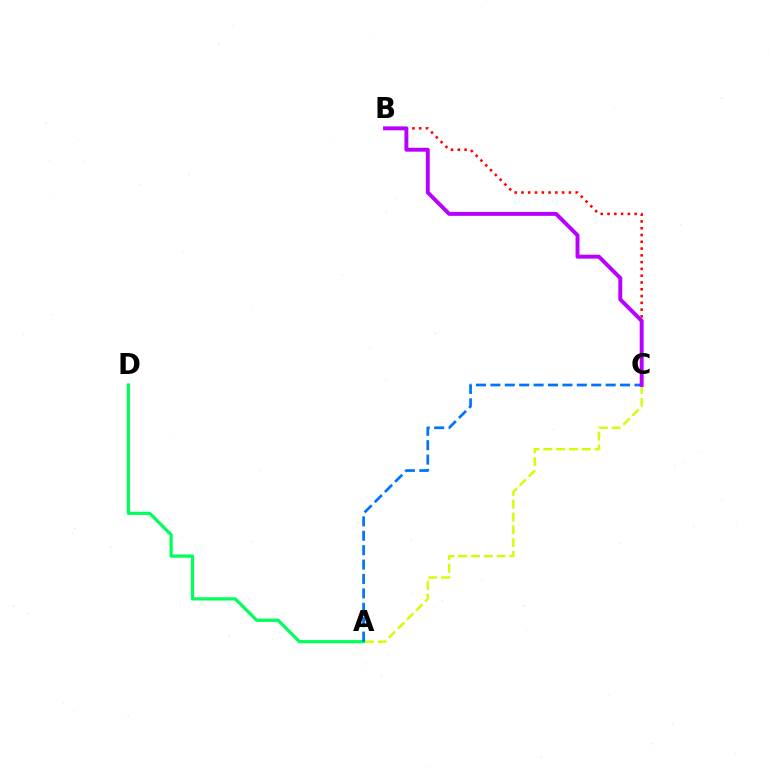{('A', 'D'): [{'color': '#00ff5c', 'line_style': 'solid', 'thickness': 2.32}], ('B', 'C'): [{'color': '#ff0000', 'line_style': 'dotted', 'thickness': 1.84}, {'color': '#b900ff', 'line_style': 'solid', 'thickness': 2.83}], ('A', 'C'): [{'color': '#d1ff00', 'line_style': 'dashed', 'thickness': 1.74}, {'color': '#0074ff', 'line_style': 'dashed', 'thickness': 1.96}]}